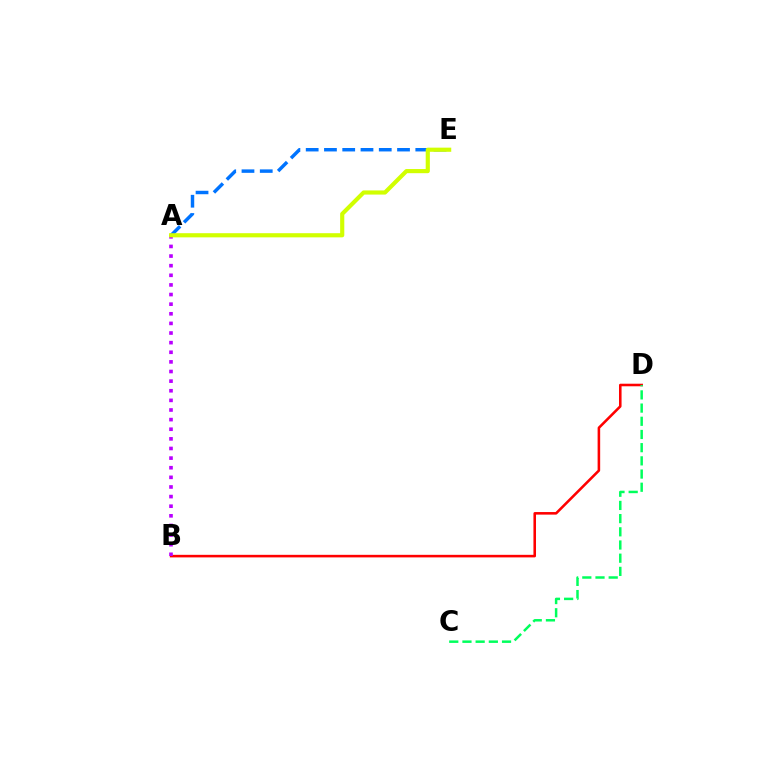{('B', 'D'): [{'color': '#ff0000', 'line_style': 'solid', 'thickness': 1.85}], ('A', 'B'): [{'color': '#b900ff', 'line_style': 'dotted', 'thickness': 2.61}], ('A', 'E'): [{'color': '#0074ff', 'line_style': 'dashed', 'thickness': 2.48}, {'color': '#d1ff00', 'line_style': 'solid', 'thickness': 2.99}], ('C', 'D'): [{'color': '#00ff5c', 'line_style': 'dashed', 'thickness': 1.79}]}